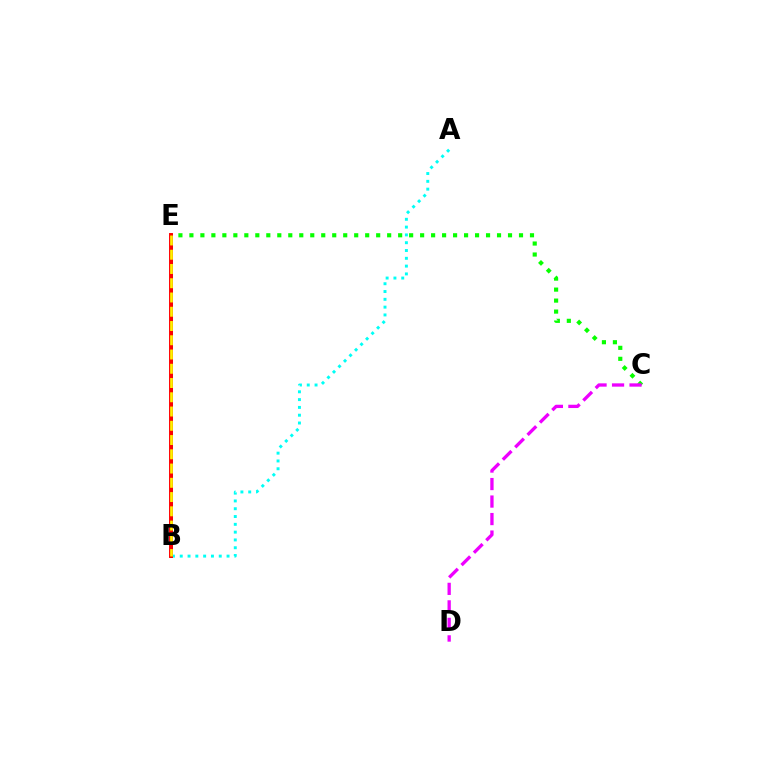{('B', 'E'): [{'color': '#0010ff', 'line_style': 'solid', 'thickness': 2.14}, {'color': '#ff0000', 'line_style': 'solid', 'thickness': 2.83}, {'color': '#fcf500', 'line_style': 'dashed', 'thickness': 1.94}], ('A', 'B'): [{'color': '#00fff6', 'line_style': 'dotted', 'thickness': 2.12}], ('C', 'E'): [{'color': '#08ff00', 'line_style': 'dotted', 'thickness': 2.99}], ('C', 'D'): [{'color': '#ee00ff', 'line_style': 'dashed', 'thickness': 2.38}]}